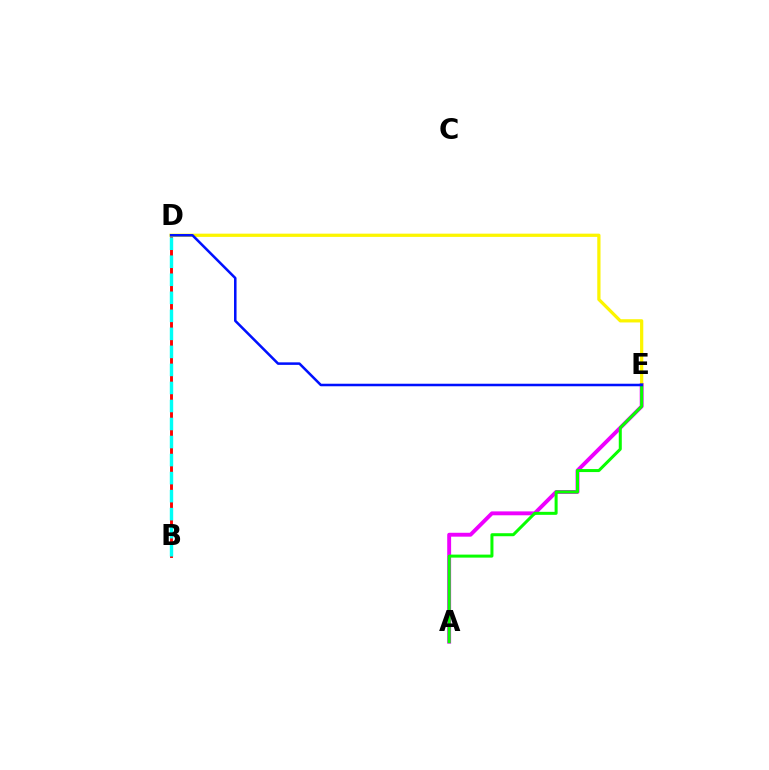{('B', 'D'): [{'color': '#ff0000', 'line_style': 'solid', 'thickness': 2.08}, {'color': '#00fff6', 'line_style': 'dashed', 'thickness': 2.45}], ('D', 'E'): [{'color': '#fcf500', 'line_style': 'solid', 'thickness': 2.33}, {'color': '#0010ff', 'line_style': 'solid', 'thickness': 1.82}], ('A', 'E'): [{'color': '#ee00ff', 'line_style': 'solid', 'thickness': 2.8}, {'color': '#08ff00', 'line_style': 'solid', 'thickness': 2.17}]}